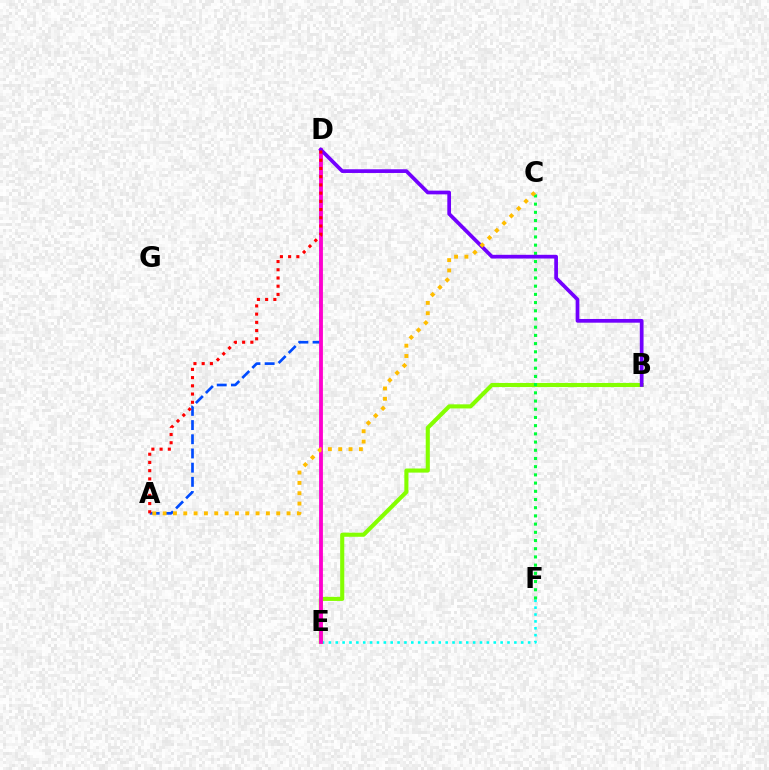{('A', 'D'): [{'color': '#004bff', 'line_style': 'dashed', 'thickness': 1.93}, {'color': '#ff0000', 'line_style': 'dotted', 'thickness': 2.23}], ('E', 'F'): [{'color': '#00fff6', 'line_style': 'dotted', 'thickness': 1.87}], ('B', 'E'): [{'color': '#84ff00', 'line_style': 'solid', 'thickness': 2.95}], ('C', 'F'): [{'color': '#00ff39', 'line_style': 'dotted', 'thickness': 2.23}], ('D', 'E'): [{'color': '#ff00cf', 'line_style': 'solid', 'thickness': 2.75}], ('B', 'D'): [{'color': '#7200ff', 'line_style': 'solid', 'thickness': 2.67}], ('A', 'C'): [{'color': '#ffbd00', 'line_style': 'dotted', 'thickness': 2.81}]}